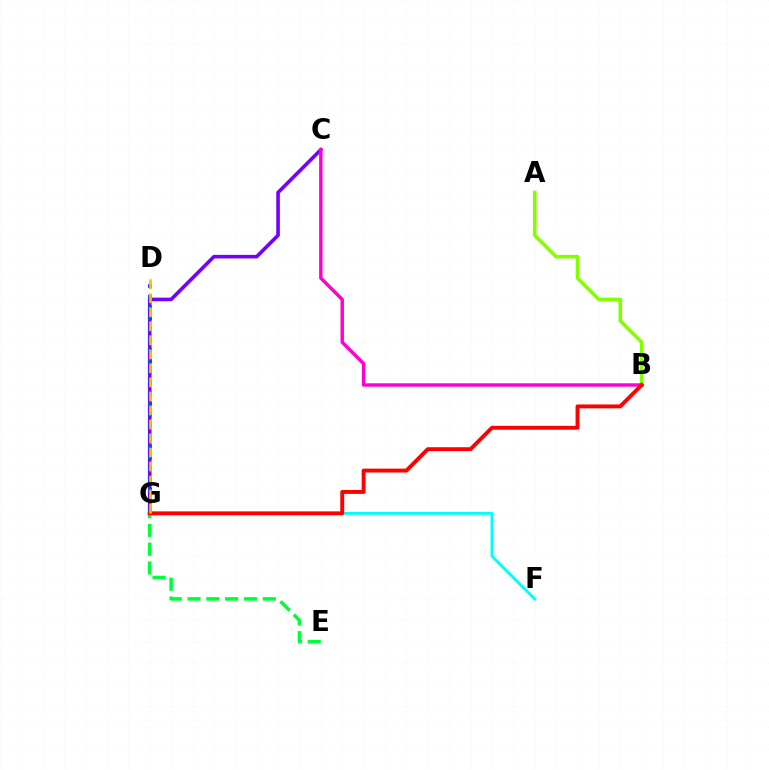{('A', 'B'): [{'color': '#84ff00', 'line_style': 'solid', 'thickness': 2.61}], ('C', 'G'): [{'color': '#7200ff', 'line_style': 'solid', 'thickness': 2.59}], ('B', 'C'): [{'color': '#ff00cf', 'line_style': 'solid', 'thickness': 2.47}], ('E', 'G'): [{'color': '#00ff39', 'line_style': 'dashed', 'thickness': 2.56}], ('D', 'G'): [{'color': '#004bff', 'line_style': 'dotted', 'thickness': 2.91}, {'color': '#ffbd00', 'line_style': 'dashed', 'thickness': 1.91}], ('F', 'G'): [{'color': '#00fff6', 'line_style': 'solid', 'thickness': 2.05}], ('B', 'G'): [{'color': '#ff0000', 'line_style': 'solid', 'thickness': 2.8}]}